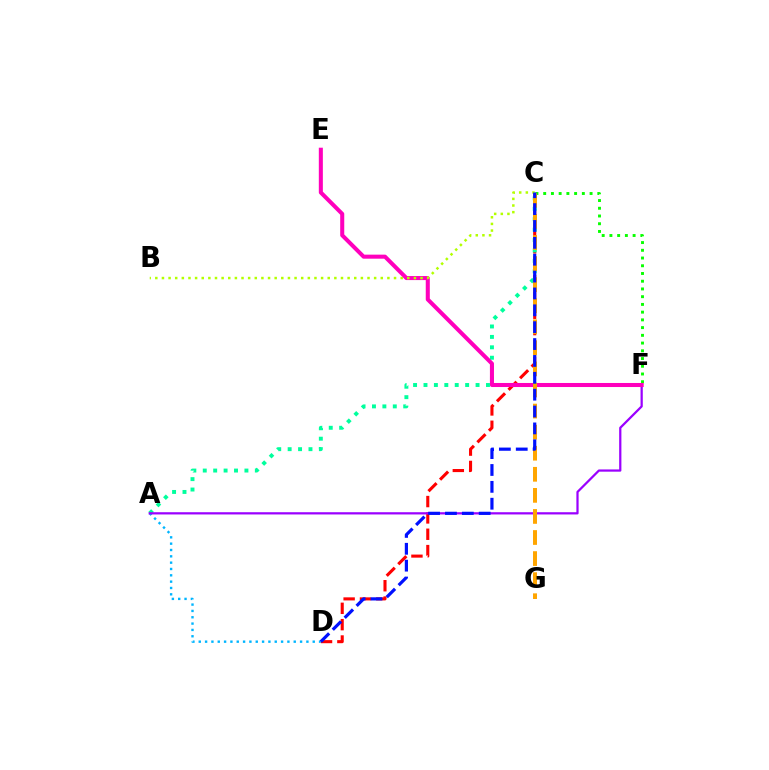{('C', 'D'): [{'color': '#ff0000', 'line_style': 'dashed', 'thickness': 2.22}, {'color': '#0010ff', 'line_style': 'dashed', 'thickness': 2.29}], ('A', 'C'): [{'color': '#00ff9d', 'line_style': 'dotted', 'thickness': 2.83}], ('C', 'F'): [{'color': '#08ff00', 'line_style': 'dotted', 'thickness': 2.1}], ('A', 'D'): [{'color': '#00b5ff', 'line_style': 'dotted', 'thickness': 1.72}], ('A', 'F'): [{'color': '#9b00ff', 'line_style': 'solid', 'thickness': 1.61}], ('E', 'F'): [{'color': '#ff00bd', 'line_style': 'solid', 'thickness': 2.91}], ('B', 'C'): [{'color': '#b3ff00', 'line_style': 'dotted', 'thickness': 1.8}], ('C', 'G'): [{'color': '#ffa500', 'line_style': 'dashed', 'thickness': 2.86}]}